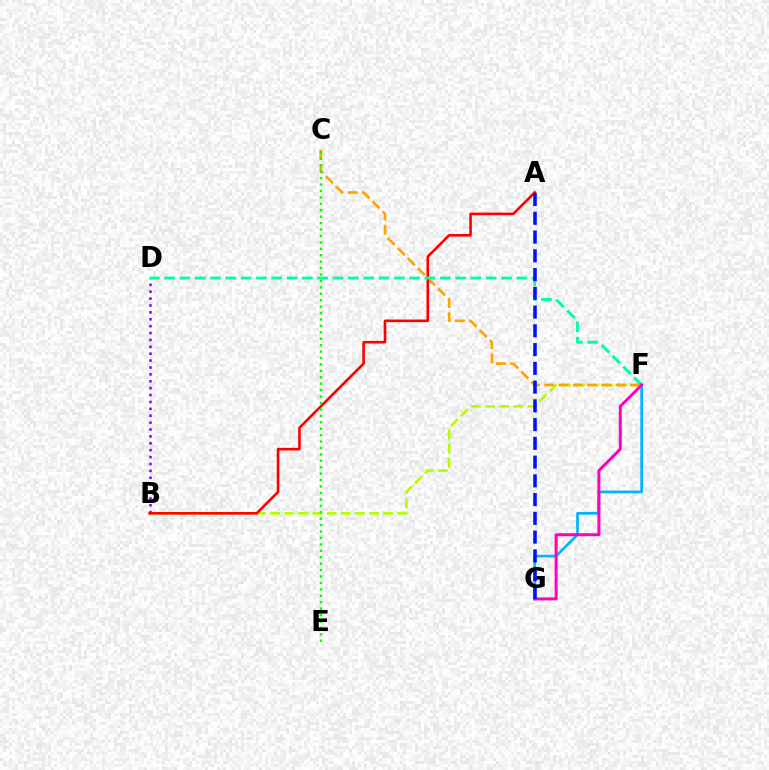{('B', 'F'): [{'color': '#b3ff00', 'line_style': 'dashed', 'thickness': 1.92}], ('B', 'D'): [{'color': '#9b00ff', 'line_style': 'dotted', 'thickness': 1.87}], ('C', 'F'): [{'color': '#ffa500', 'line_style': 'dashed', 'thickness': 1.94}], ('A', 'B'): [{'color': '#ff0000', 'line_style': 'solid', 'thickness': 1.88}], ('D', 'F'): [{'color': '#00ff9d', 'line_style': 'dashed', 'thickness': 2.08}], ('F', 'G'): [{'color': '#00b5ff', 'line_style': 'solid', 'thickness': 1.96}, {'color': '#ff00bd', 'line_style': 'solid', 'thickness': 2.15}], ('C', 'E'): [{'color': '#08ff00', 'line_style': 'dotted', 'thickness': 1.75}], ('A', 'G'): [{'color': '#0010ff', 'line_style': 'dashed', 'thickness': 2.55}]}